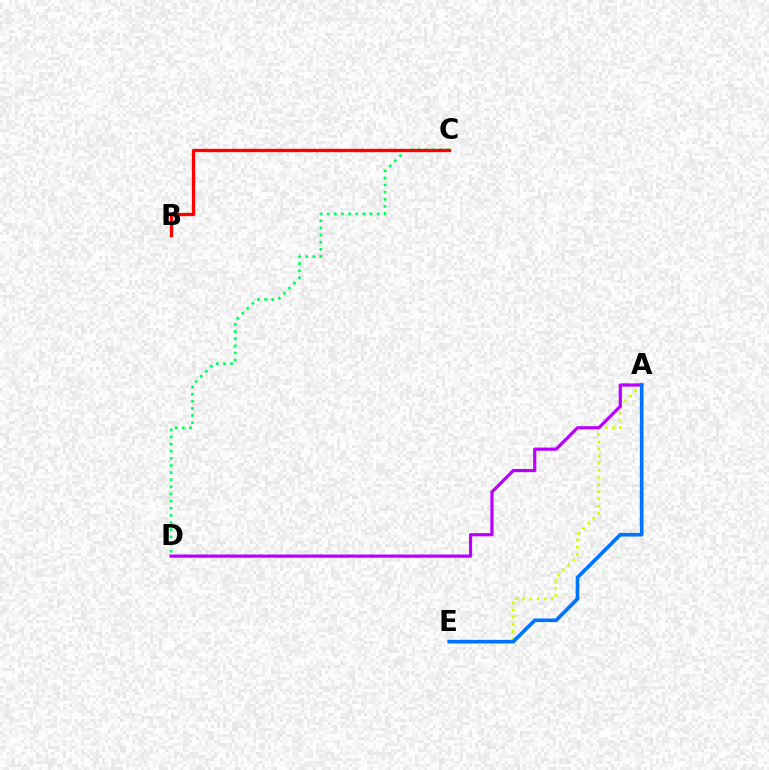{('C', 'D'): [{'color': '#00ff5c', 'line_style': 'dotted', 'thickness': 1.94}], ('B', 'C'): [{'color': '#ff0000', 'line_style': 'solid', 'thickness': 2.4}], ('A', 'E'): [{'color': '#d1ff00', 'line_style': 'dotted', 'thickness': 1.94}, {'color': '#0074ff', 'line_style': 'solid', 'thickness': 2.64}], ('A', 'D'): [{'color': '#b900ff', 'line_style': 'solid', 'thickness': 2.31}]}